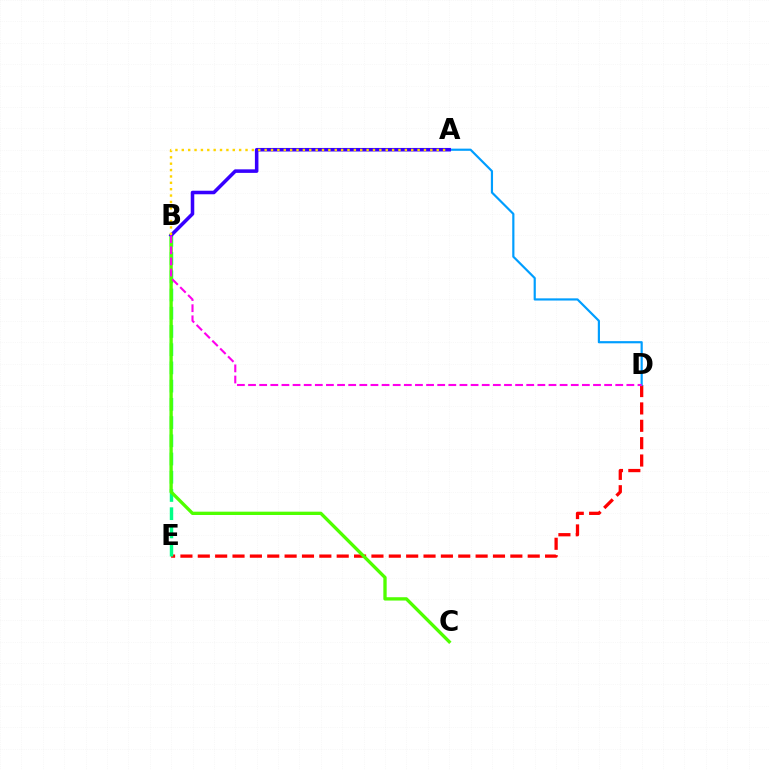{('D', 'E'): [{'color': '#ff0000', 'line_style': 'dashed', 'thickness': 2.36}], ('A', 'D'): [{'color': '#009eff', 'line_style': 'solid', 'thickness': 1.57}], ('B', 'E'): [{'color': '#00ff86', 'line_style': 'dashed', 'thickness': 2.48}], ('B', 'C'): [{'color': '#4fff00', 'line_style': 'solid', 'thickness': 2.39}], ('A', 'B'): [{'color': '#3700ff', 'line_style': 'solid', 'thickness': 2.55}, {'color': '#ffd500', 'line_style': 'dotted', 'thickness': 1.73}], ('B', 'D'): [{'color': '#ff00ed', 'line_style': 'dashed', 'thickness': 1.51}]}